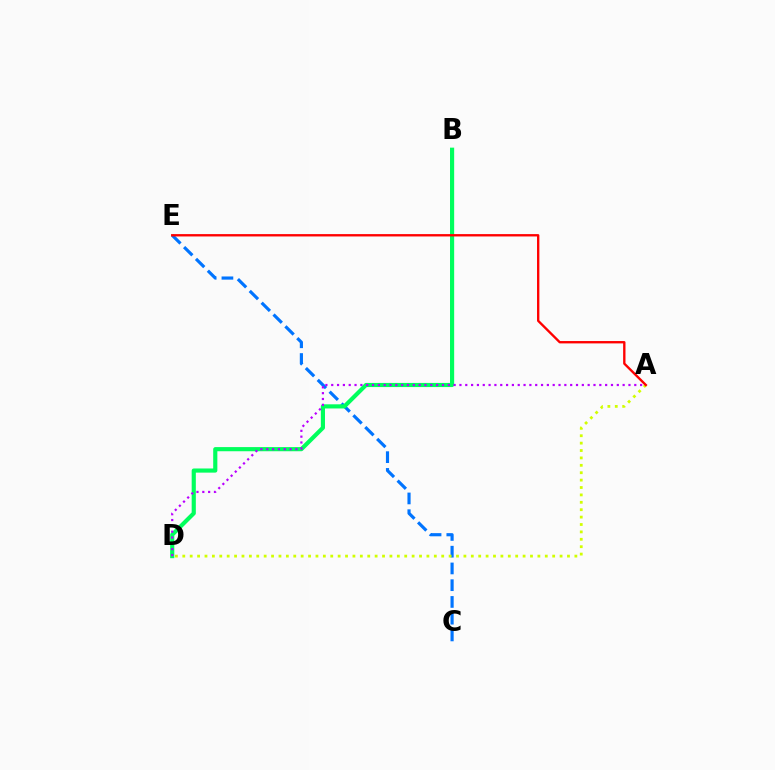{('C', 'E'): [{'color': '#0074ff', 'line_style': 'dashed', 'thickness': 2.28}], ('B', 'D'): [{'color': '#00ff5c', 'line_style': 'solid', 'thickness': 2.99}], ('A', 'D'): [{'color': '#d1ff00', 'line_style': 'dotted', 'thickness': 2.01}, {'color': '#b900ff', 'line_style': 'dotted', 'thickness': 1.58}], ('A', 'E'): [{'color': '#ff0000', 'line_style': 'solid', 'thickness': 1.69}]}